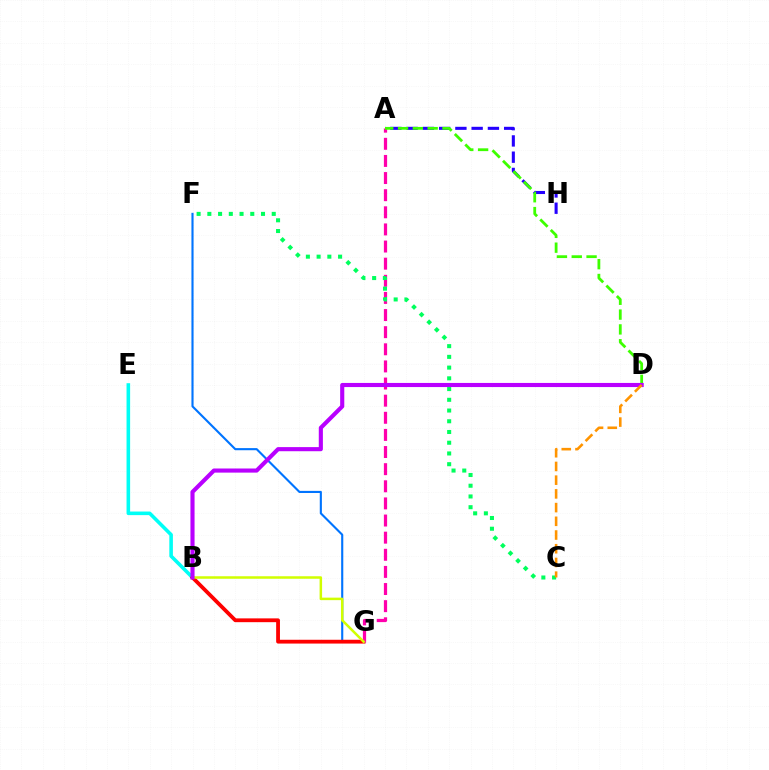{('F', 'G'): [{'color': '#0074ff', 'line_style': 'solid', 'thickness': 1.53}], ('B', 'E'): [{'color': '#00fff6', 'line_style': 'solid', 'thickness': 2.58}], ('A', 'H'): [{'color': '#2500ff', 'line_style': 'dashed', 'thickness': 2.21}], ('B', 'G'): [{'color': '#ff0000', 'line_style': 'solid', 'thickness': 2.74}, {'color': '#d1ff00', 'line_style': 'solid', 'thickness': 1.81}], ('A', 'G'): [{'color': '#ff00ac', 'line_style': 'dashed', 'thickness': 2.33}], ('C', 'F'): [{'color': '#00ff5c', 'line_style': 'dotted', 'thickness': 2.92}], ('A', 'D'): [{'color': '#3dff00', 'line_style': 'dashed', 'thickness': 2.01}], ('B', 'D'): [{'color': '#b900ff', 'line_style': 'solid', 'thickness': 2.96}], ('C', 'D'): [{'color': '#ff9400', 'line_style': 'dashed', 'thickness': 1.86}]}